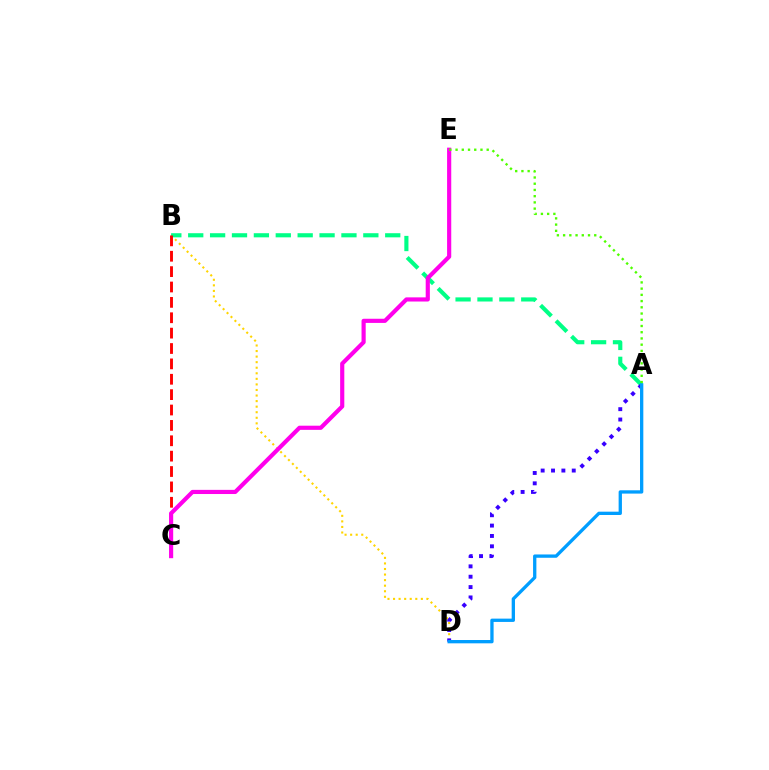{('B', 'D'): [{'color': '#ffd500', 'line_style': 'dotted', 'thickness': 1.51}], ('A', 'B'): [{'color': '#00ff86', 'line_style': 'dashed', 'thickness': 2.97}], ('B', 'C'): [{'color': '#ff0000', 'line_style': 'dashed', 'thickness': 2.09}], ('A', 'D'): [{'color': '#3700ff', 'line_style': 'dotted', 'thickness': 2.81}, {'color': '#009eff', 'line_style': 'solid', 'thickness': 2.38}], ('C', 'E'): [{'color': '#ff00ed', 'line_style': 'solid', 'thickness': 2.99}], ('A', 'E'): [{'color': '#4fff00', 'line_style': 'dotted', 'thickness': 1.69}]}